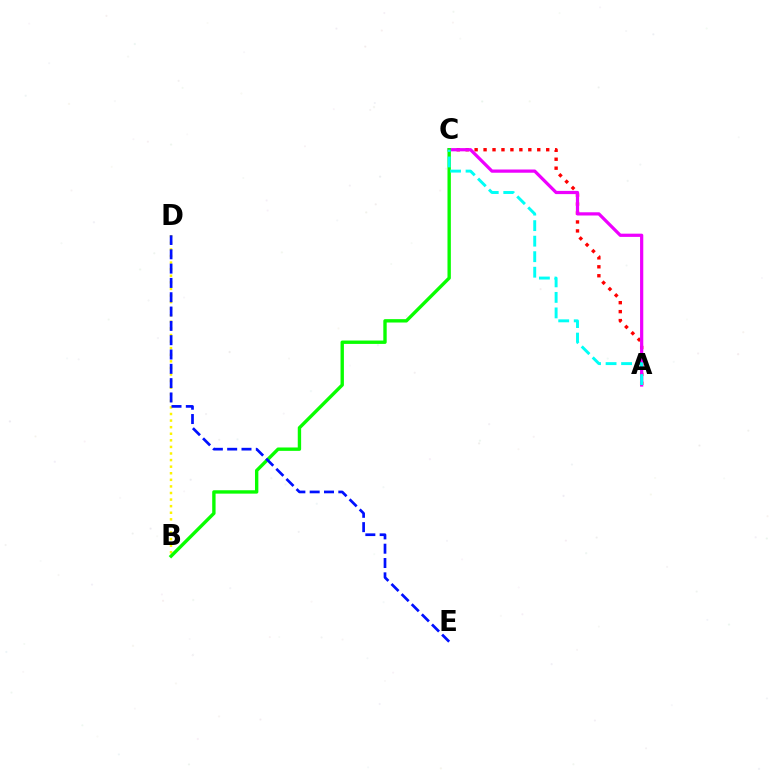{('A', 'C'): [{'color': '#ff0000', 'line_style': 'dotted', 'thickness': 2.43}, {'color': '#ee00ff', 'line_style': 'solid', 'thickness': 2.32}, {'color': '#00fff6', 'line_style': 'dashed', 'thickness': 2.11}], ('B', 'D'): [{'color': '#fcf500', 'line_style': 'dotted', 'thickness': 1.79}], ('B', 'C'): [{'color': '#08ff00', 'line_style': 'solid', 'thickness': 2.43}], ('D', 'E'): [{'color': '#0010ff', 'line_style': 'dashed', 'thickness': 1.95}]}